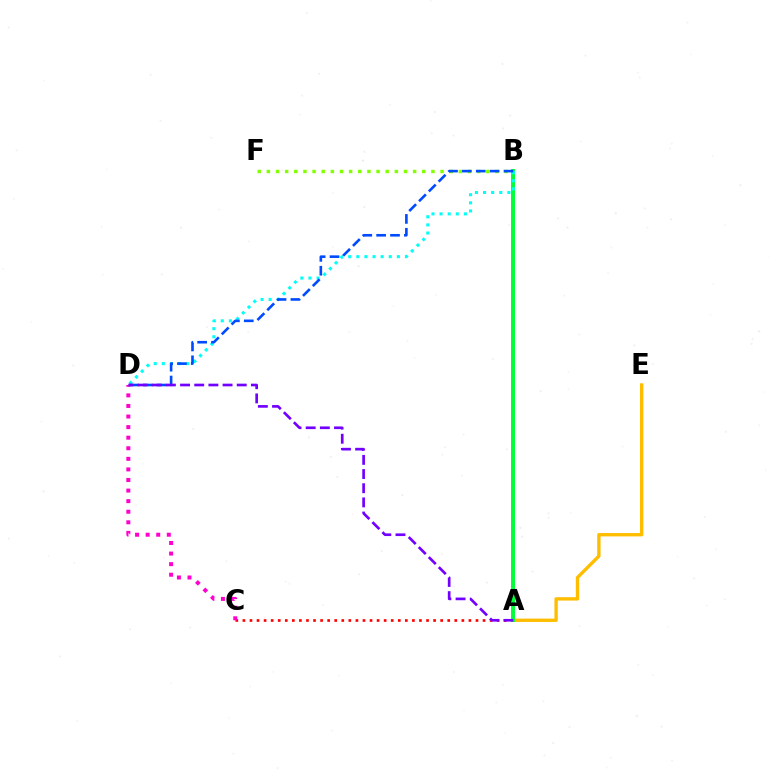{('A', 'C'): [{'color': '#ff0000', 'line_style': 'dotted', 'thickness': 1.92}], ('A', 'E'): [{'color': '#ffbd00', 'line_style': 'solid', 'thickness': 2.42}], ('A', 'B'): [{'color': '#00ff39', 'line_style': 'solid', 'thickness': 2.83}], ('B', 'D'): [{'color': '#00fff6', 'line_style': 'dotted', 'thickness': 2.2}, {'color': '#004bff', 'line_style': 'dashed', 'thickness': 1.88}], ('B', 'F'): [{'color': '#84ff00', 'line_style': 'dotted', 'thickness': 2.48}], ('C', 'D'): [{'color': '#ff00cf', 'line_style': 'dotted', 'thickness': 2.87}], ('A', 'D'): [{'color': '#7200ff', 'line_style': 'dashed', 'thickness': 1.93}]}